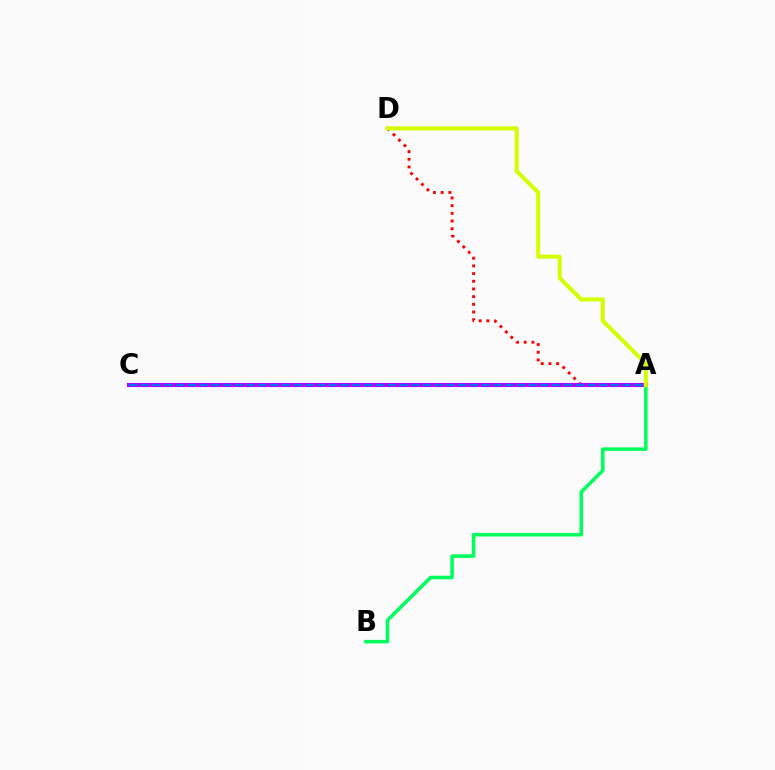{('A', 'B'): [{'color': '#00ff5c', 'line_style': 'solid', 'thickness': 2.55}], ('A', 'D'): [{'color': '#ff0000', 'line_style': 'dotted', 'thickness': 2.09}, {'color': '#d1ff00', 'line_style': 'solid', 'thickness': 2.91}], ('A', 'C'): [{'color': '#b900ff', 'line_style': 'solid', 'thickness': 2.95}, {'color': '#0074ff', 'line_style': 'dashed', 'thickness': 1.6}]}